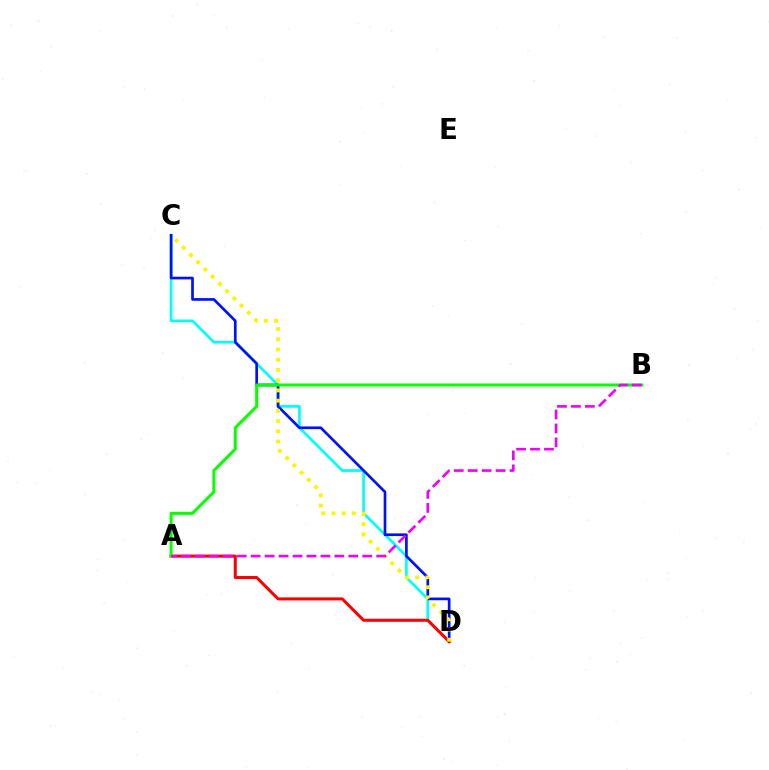{('C', 'D'): [{'color': '#00fff6', 'line_style': 'solid', 'thickness': 1.94}, {'color': '#0010ff', 'line_style': 'solid', 'thickness': 1.93}, {'color': '#fcf500', 'line_style': 'dotted', 'thickness': 2.78}], ('A', 'D'): [{'color': '#ff0000', 'line_style': 'solid', 'thickness': 2.18}], ('A', 'B'): [{'color': '#08ff00', 'line_style': 'solid', 'thickness': 2.18}, {'color': '#ee00ff', 'line_style': 'dashed', 'thickness': 1.89}]}